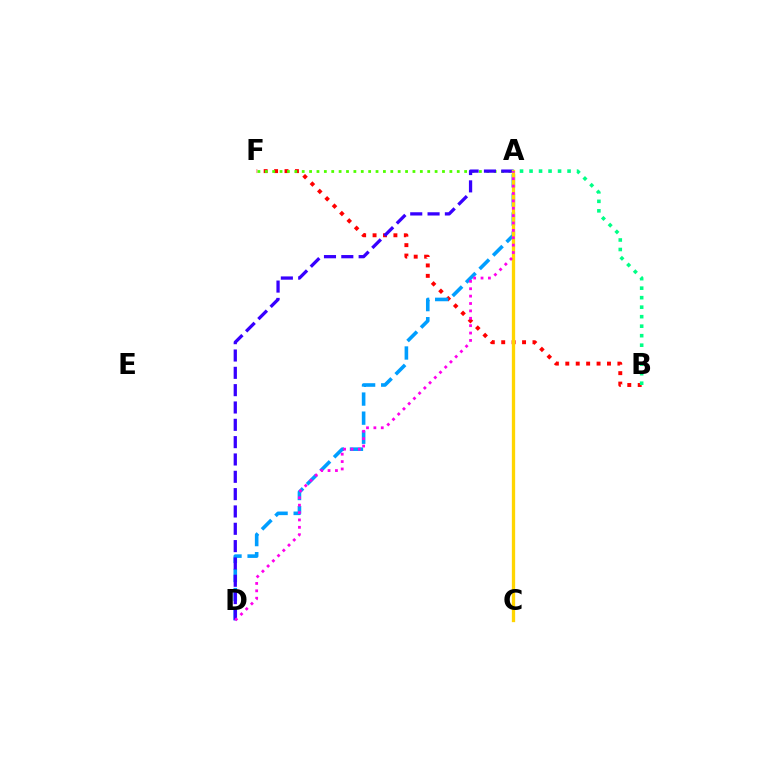{('B', 'F'): [{'color': '#ff0000', 'line_style': 'dotted', 'thickness': 2.83}], ('A', 'D'): [{'color': '#009eff', 'line_style': 'dashed', 'thickness': 2.59}, {'color': '#3700ff', 'line_style': 'dashed', 'thickness': 2.35}, {'color': '#ff00ed', 'line_style': 'dotted', 'thickness': 2.01}], ('A', 'F'): [{'color': '#4fff00', 'line_style': 'dotted', 'thickness': 2.01}], ('A', 'C'): [{'color': '#ffd500', 'line_style': 'solid', 'thickness': 2.38}], ('A', 'B'): [{'color': '#00ff86', 'line_style': 'dotted', 'thickness': 2.58}]}